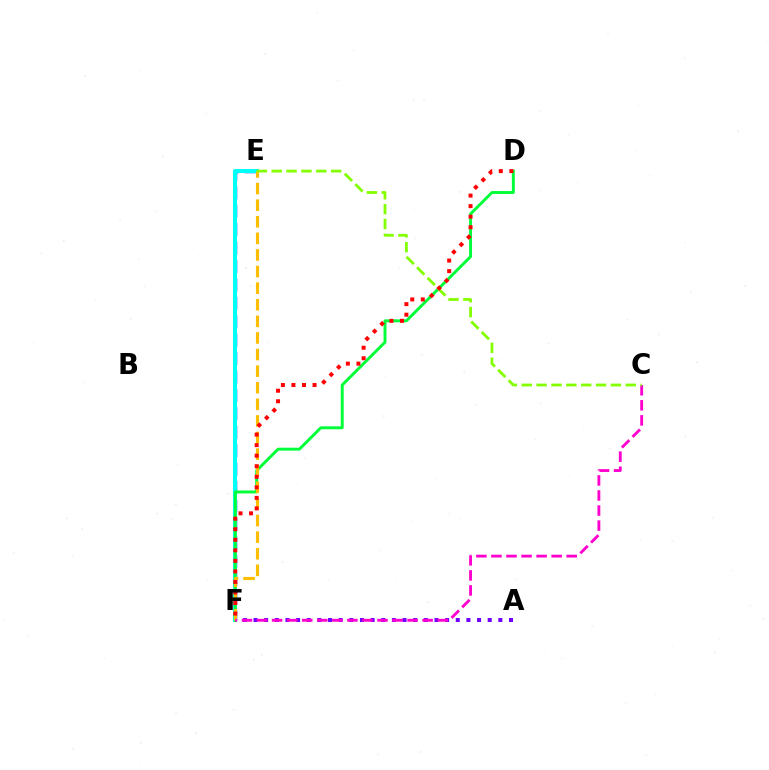{('E', 'F'): [{'color': '#004bff', 'line_style': 'dashed', 'thickness': 2.5}, {'color': '#00fff6', 'line_style': 'solid', 'thickness': 2.89}, {'color': '#ffbd00', 'line_style': 'dashed', 'thickness': 2.25}], ('A', 'F'): [{'color': '#7200ff', 'line_style': 'dotted', 'thickness': 2.89}], ('D', 'F'): [{'color': '#00ff39', 'line_style': 'solid', 'thickness': 2.11}, {'color': '#ff0000', 'line_style': 'dotted', 'thickness': 2.87}], ('C', 'F'): [{'color': '#ff00cf', 'line_style': 'dashed', 'thickness': 2.05}], ('C', 'E'): [{'color': '#84ff00', 'line_style': 'dashed', 'thickness': 2.02}]}